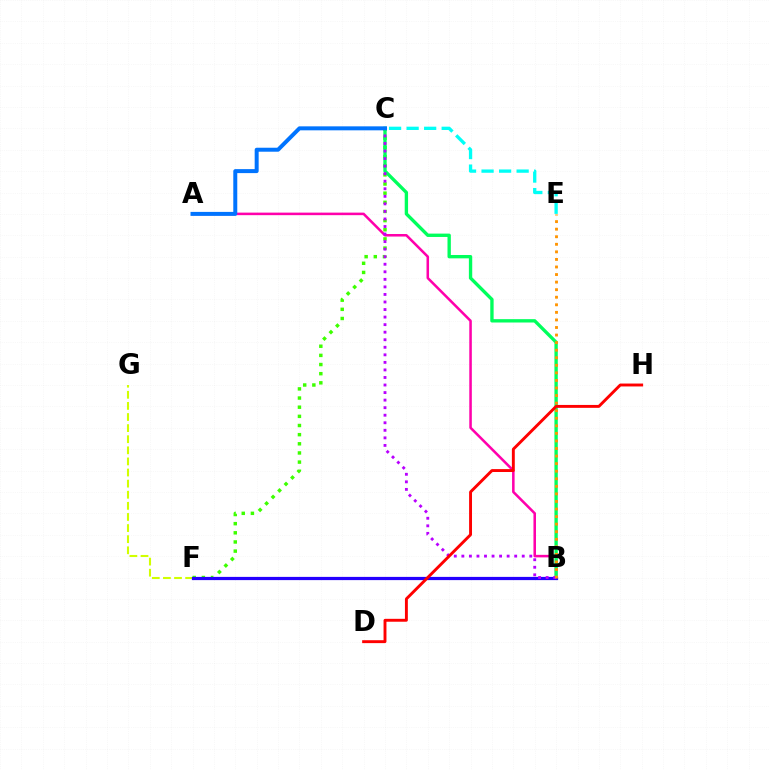{('C', 'E'): [{'color': '#00fff6', 'line_style': 'dashed', 'thickness': 2.38}], ('A', 'B'): [{'color': '#ff00ac', 'line_style': 'solid', 'thickness': 1.83}], ('C', 'F'): [{'color': '#3dff00', 'line_style': 'dotted', 'thickness': 2.49}], ('F', 'G'): [{'color': '#d1ff00', 'line_style': 'dashed', 'thickness': 1.51}], ('B', 'C'): [{'color': '#00ff5c', 'line_style': 'solid', 'thickness': 2.41}, {'color': '#b900ff', 'line_style': 'dotted', 'thickness': 2.05}], ('B', 'F'): [{'color': '#2500ff', 'line_style': 'solid', 'thickness': 2.32}], ('A', 'C'): [{'color': '#0074ff', 'line_style': 'solid', 'thickness': 2.87}], ('B', 'E'): [{'color': '#ff9400', 'line_style': 'dotted', 'thickness': 2.05}], ('D', 'H'): [{'color': '#ff0000', 'line_style': 'solid', 'thickness': 2.09}]}